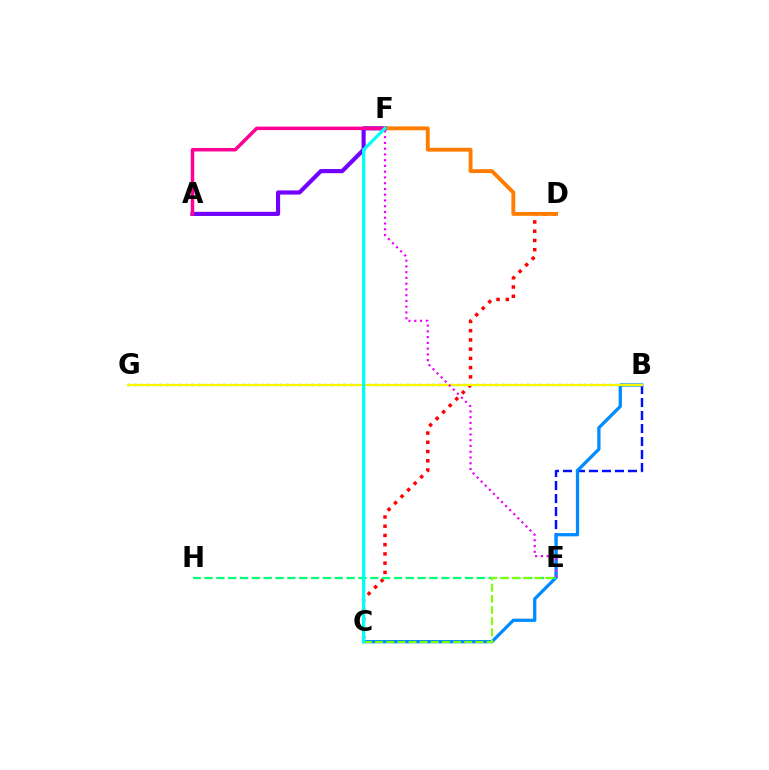{('B', 'E'): [{'color': '#0010ff', 'line_style': 'dashed', 'thickness': 1.77}], ('B', 'C'): [{'color': '#008cff', 'line_style': 'solid', 'thickness': 2.35}], ('B', 'G'): [{'color': '#08ff00', 'line_style': 'dotted', 'thickness': 1.72}, {'color': '#fcf500', 'line_style': 'solid', 'thickness': 1.55}], ('C', 'D'): [{'color': '#ff0000', 'line_style': 'dotted', 'thickness': 2.51}], ('A', 'F'): [{'color': '#7200ff', 'line_style': 'solid', 'thickness': 2.99}, {'color': '#ff0094', 'line_style': 'solid', 'thickness': 2.51}], ('E', 'F'): [{'color': '#ee00ff', 'line_style': 'dotted', 'thickness': 1.56}], ('D', 'F'): [{'color': '#ff7c00', 'line_style': 'solid', 'thickness': 2.78}], ('E', 'H'): [{'color': '#00ff74', 'line_style': 'dashed', 'thickness': 1.61}], ('C', 'E'): [{'color': '#84ff00', 'line_style': 'dashed', 'thickness': 1.51}], ('C', 'F'): [{'color': '#00fff6', 'line_style': 'solid', 'thickness': 2.33}]}